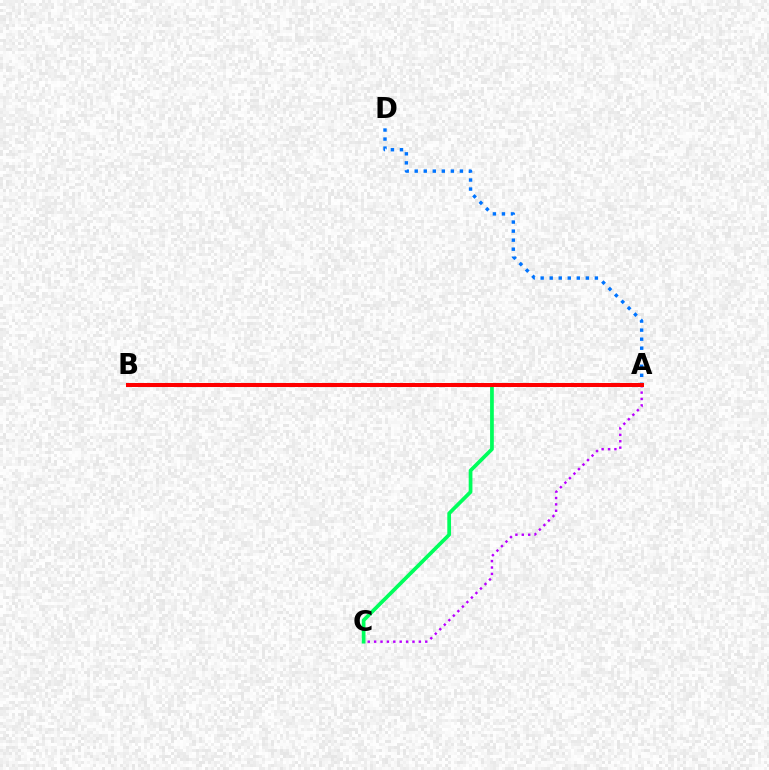{('A', 'D'): [{'color': '#0074ff', 'line_style': 'dotted', 'thickness': 2.46}], ('A', 'C'): [{'color': '#00ff5c', 'line_style': 'solid', 'thickness': 2.69}, {'color': '#b900ff', 'line_style': 'dotted', 'thickness': 1.74}], ('A', 'B'): [{'color': '#d1ff00', 'line_style': 'dashed', 'thickness': 2.76}, {'color': '#ff0000', 'line_style': 'solid', 'thickness': 2.9}]}